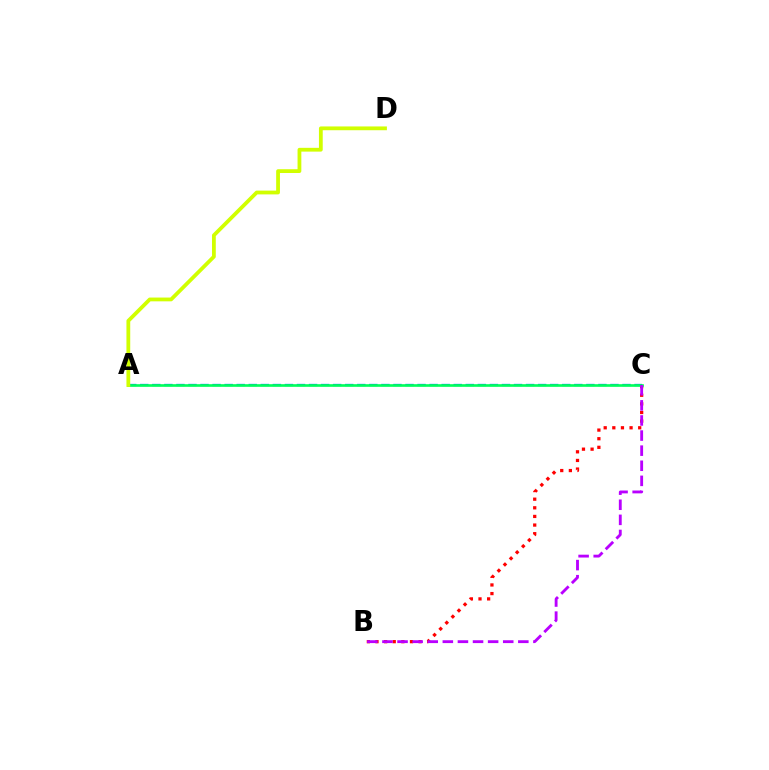{('A', 'C'): [{'color': '#0074ff', 'line_style': 'dashed', 'thickness': 1.64}, {'color': '#00ff5c', 'line_style': 'solid', 'thickness': 1.91}], ('B', 'C'): [{'color': '#ff0000', 'line_style': 'dotted', 'thickness': 2.34}, {'color': '#b900ff', 'line_style': 'dashed', 'thickness': 2.05}], ('A', 'D'): [{'color': '#d1ff00', 'line_style': 'solid', 'thickness': 2.73}]}